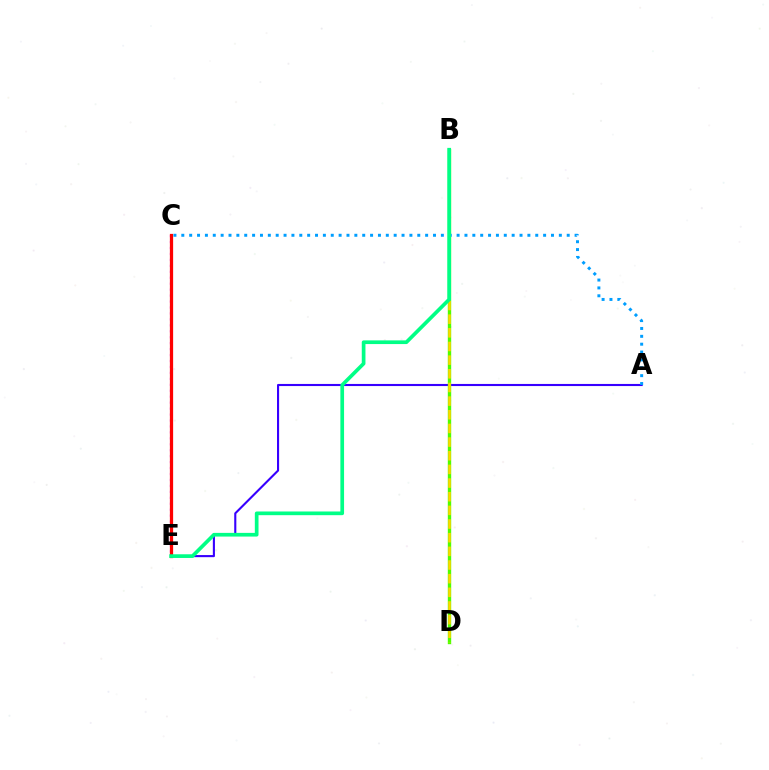{('A', 'E'): [{'color': '#3700ff', 'line_style': 'solid', 'thickness': 1.52}], ('C', 'E'): [{'color': '#ff00ed', 'line_style': 'dotted', 'thickness': 1.62}, {'color': '#ff0000', 'line_style': 'solid', 'thickness': 2.34}], ('B', 'D'): [{'color': '#4fff00', 'line_style': 'solid', 'thickness': 2.44}, {'color': '#ffd500', 'line_style': 'dashed', 'thickness': 1.86}], ('A', 'C'): [{'color': '#009eff', 'line_style': 'dotted', 'thickness': 2.14}], ('B', 'E'): [{'color': '#00ff86', 'line_style': 'solid', 'thickness': 2.66}]}